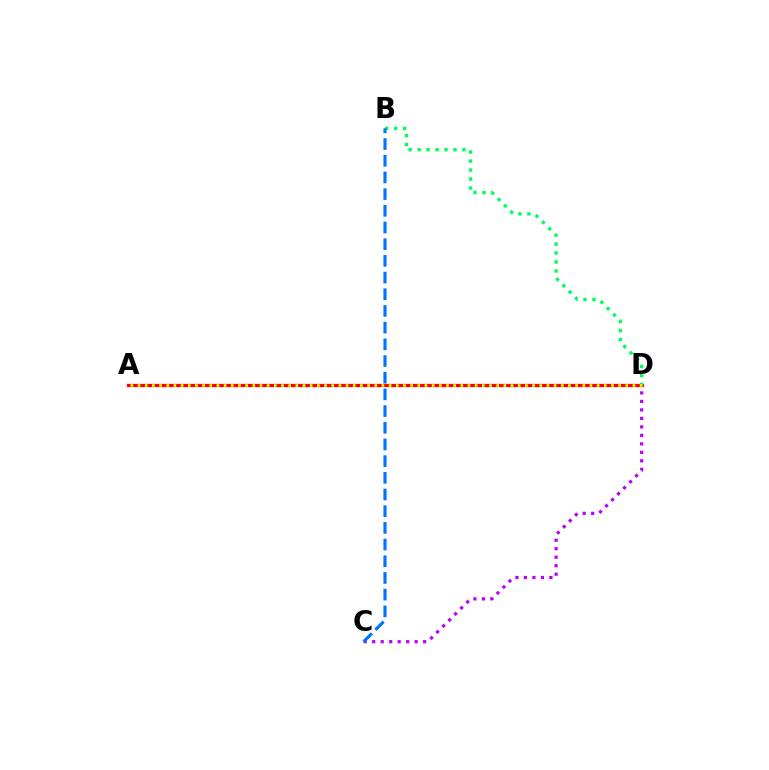{('C', 'D'): [{'color': '#b900ff', 'line_style': 'dotted', 'thickness': 2.31}], ('A', 'D'): [{'color': '#ff0000', 'line_style': 'solid', 'thickness': 2.34}, {'color': '#d1ff00', 'line_style': 'dotted', 'thickness': 1.95}], ('B', 'D'): [{'color': '#00ff5c', 'line_style': 'dotted', 'thickness': 2.44}], ('B', 'C'): [{'color': '#0074ff', 'line_style': 'dashed', 'thickness': 2.27}]}